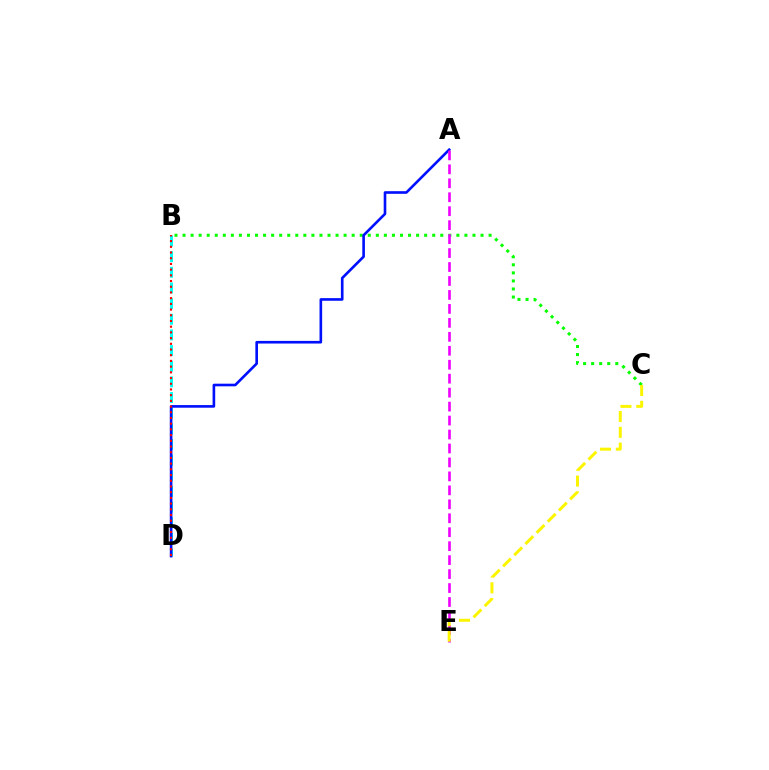{('B', 'C'): [{'color': '#08ff00', 'line_style': 'dotted', 'thickness': 2.19}], ('B', 'D'): [{'color': '#00fff6', 'line_style': 'dashed', 'thickness': 2.13}, {'color': '#ff0000', 'line_style': 'dotted', 'thickness': 1.55}], ('A', 'D'): [{'color': '#0010ff', 'line_style': 'solid', 'thickness': 1.9}], ('A', 'E'): [{'color': '#ee00ff', 'line_style': 'dashed', 'thickness': 1.9}], ('C', 'E'): [{'color': '#fcf500', 'line_style': 'dashed', 'thickness': 2.15}]}